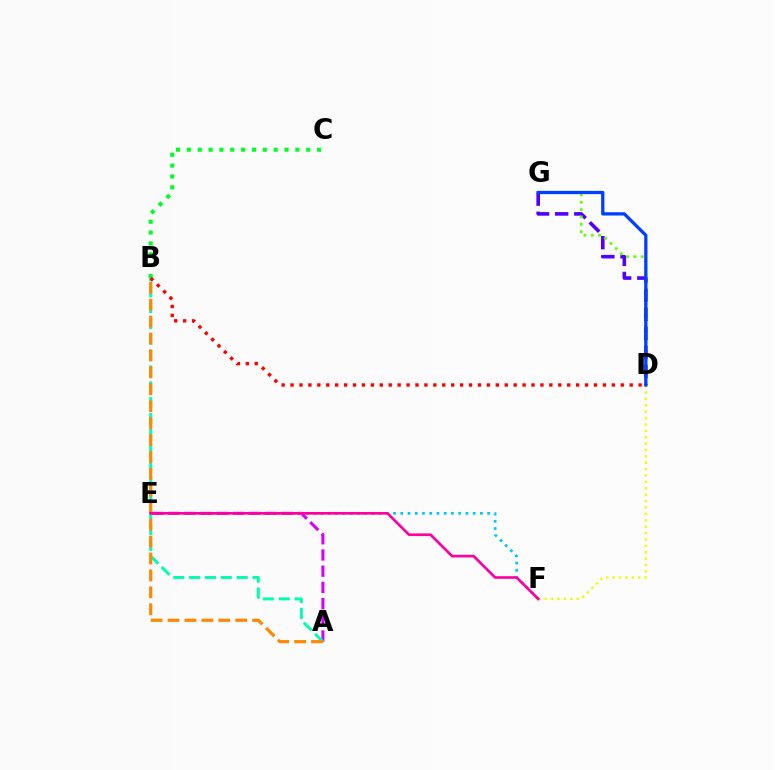{('A', 'E'): [{'color': '#d600ff', 'line_style': 'dashed', 'thickness': 2.2}], ('B', 'C'): [{'color': '#00ff27', 'line_style': 'dotted', 'thickness': 2.95}], ('D', 'F'): [{'color': '#eeff00', 'line_style': 'dotted', 'thickness': 1.74}], ('D', 'G'): [{'color': '#4f00ff', 'line_style': 'dashed', 'thickness': 2.6}, {'color': '#66ff00', 'line_style': 'dotted', 'thickness': 1.99}, {'color': '#003fff', 'line_style': 'solid', 'thickness': 2.36}], ('A', 'B'): [{'color': '#00ffaf', 'line_style': 'dashed', 'thickness': 2.15}, {'color': '#ff8800', 'line_style': 'dashed', 'thickness': 2.3}], ('E', 'F'): [{'color': '#00c7ff', 'line_style': 'dotted', 'thickness': 1.97}, {'color': '#ff00a0', 'line_style': 'solid', 'thickness': 1.92}], ('B', 'D'): [{'color': '#ff0000', 'line_style': 'dotted', 'thickness': 2.42}]}